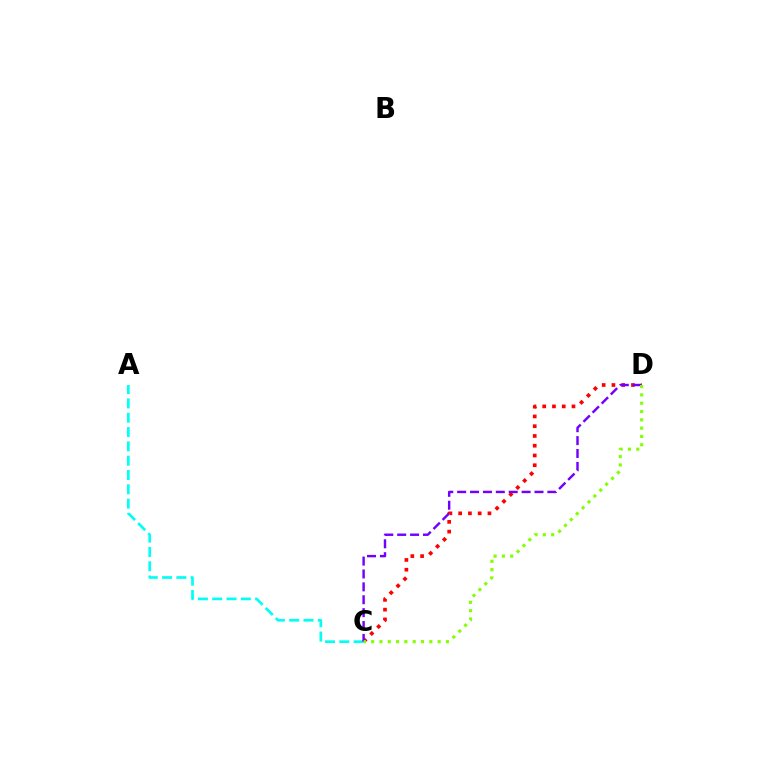{('A', 'C'): [{'color': '#00fff6', 'line_style': 'dashed', 'thickness': 1.94}], ('C', 'D'): [{'color': '#ff0000', 'line_style': 'dotted', 'thickness': 2.65}, {'color': '#7200ff', 'line_style': 'dashed', 'thickness': 1.75}, {'color': '#84ff00', 'line_style': 'dotted', 'thickness': 2.26}]}